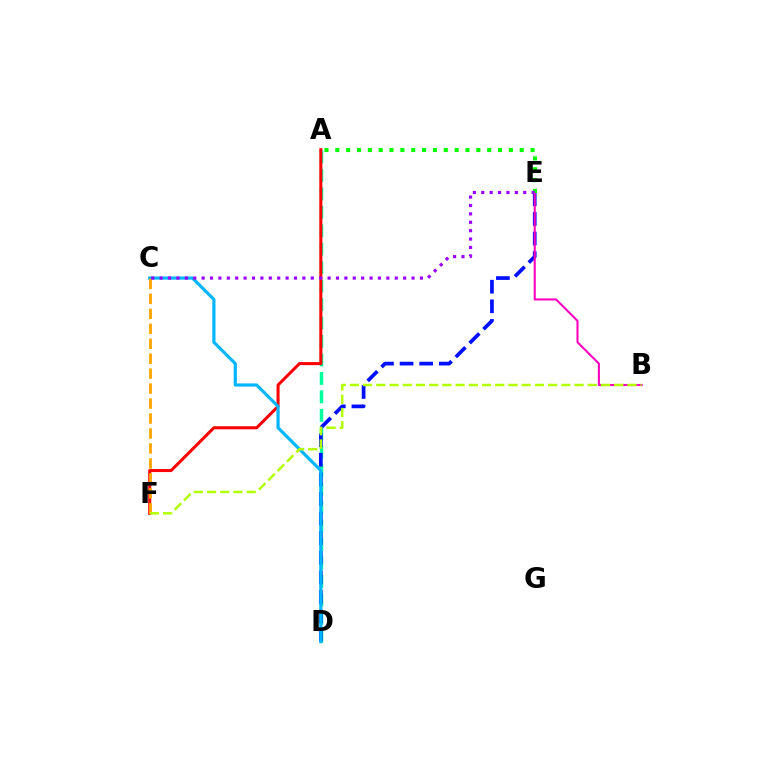{('A', 'D'): [{'color': '#00ff9d', 'line_style': 'dashed', 'thickness': 2.51}], ('D', 'E'): [{'color': '#0010ff', 'line_style': 'dashed', 'thickness': 2.66}], ('A', 'F'): [{'color': '#ff0000', 'line_style': 'solid', 'thickness': 2.19}], ('B', 'E'): [{'color': '#ff00bd', 'line_style': 'solid', 'thickness': 1.5}], ('C', 'D'): [{'color': '#00b5ff', 'line_style': 'solid', 'thickness': 2.27}], ('A', 'E'): [{'color': '#08ff00', 'line_style': 'dotted', 'thickness': 2.95}], ('C', 'F'): [{'color': '#ffa500', 'line_style': 'dashed', 'thickness': 2.03}], ('B', 'F'): [{'color': '#b3ff00', 'line_style': 'dashed', 'thickness': 1.8}], ('C', 'E'): [{'color': '#9b00ff', 'line_style': 'dotted', 'thickness': 2.28}]}